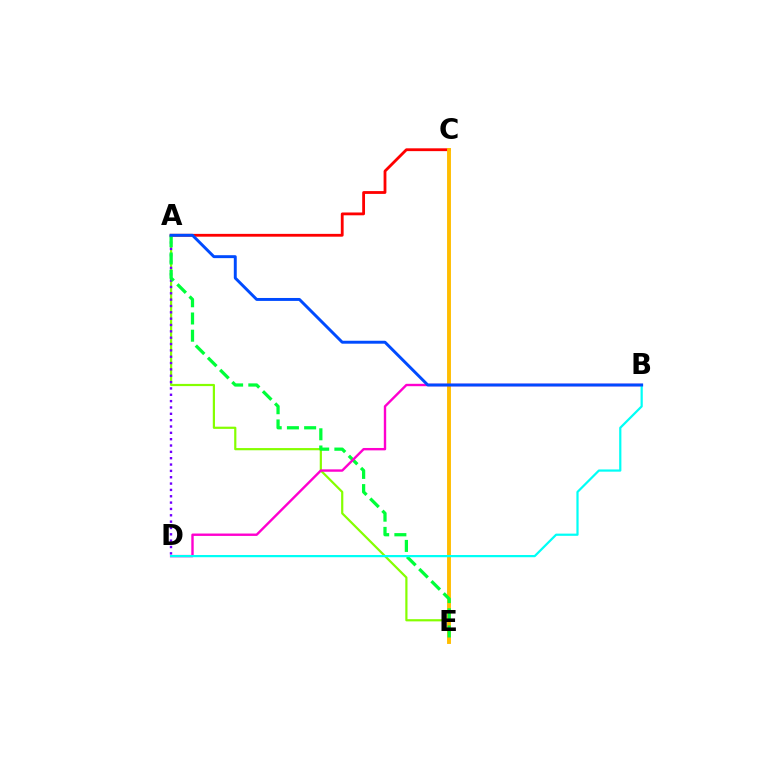{('A', 'E'): [{'color': '#84ff00', 'line_style': 'solid', 'thickness': 1.58}, {'color': '#00ff39', 'line_style': 'dashed', 'thickness': 2.34}], ('A', 'D'): [{'color': '#7200ff', 'line_style': 'dotted', 'thickness': 1.72}], ('A', 'C'): [{'color': '#ff0000', 'line_style': 'solid', 'thickness': 2.03}], ('C', 'E'): [{'color': '#ffbd00', 'line_style': 'solid', 'thickness': 2.8}], ('B', 'D'): [{'color': '#ff00cf', 'line_style': 'solid', 'thickness': 1.72}, {'color': '#00fff6', 'line_style': 'solid', 'thickness': 1.59}], ('A', 'B'): [{'color': '#004bff', 'line_style': 'solid', 'thickness': 2.11}]}